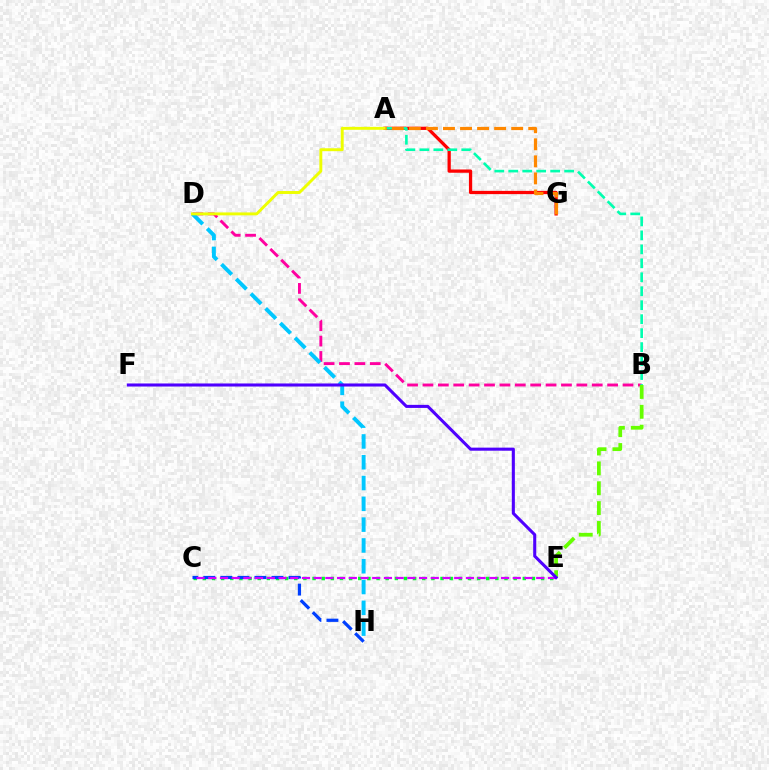{('C', 'E'): [{'color': '#00ff27', 'line_style': 'dotted', 'thickness': 2.48}, {'color': '#d600ff', 'line_style': 'dashed', 'thickness': 1.59}], ('B', 'D'): [{'color': '#ff00a0', 'line_style': 'dashed', 'thickness': 2.09}], ('A', 'G'): [{'color': '#ff0000', 'line_style': 'solid', 'thickness': 2.35}, {'color': '#ff8800', 'line_style': 'dashed', 'thickness': 2.32}], ('B', 'E'): [{'color': '#66ff00', 'line_style': 'dashed', 'thickness': 2.7}], ('C', 'H'): [{'color': '#003fff', 'line_style': 'dashed', 'thickness': 2.32}], ('D', 'H'): [{'color': '#00c7ff', 'line_style': 'dashed', 'thickness': 2.83}], ('A', 'B'): [{'color': '#00ffaf', 'line_style': 'dashed', 'thickness': 1.9}], ('A', 'D'): [{'color': '#eeff00', 'line_style': 'solid', 'thickness': 2.11}], ('E', 'F'): [{'color': '#4f00ff', 'line_style': 'solid', 'thickness': 2.21}]}